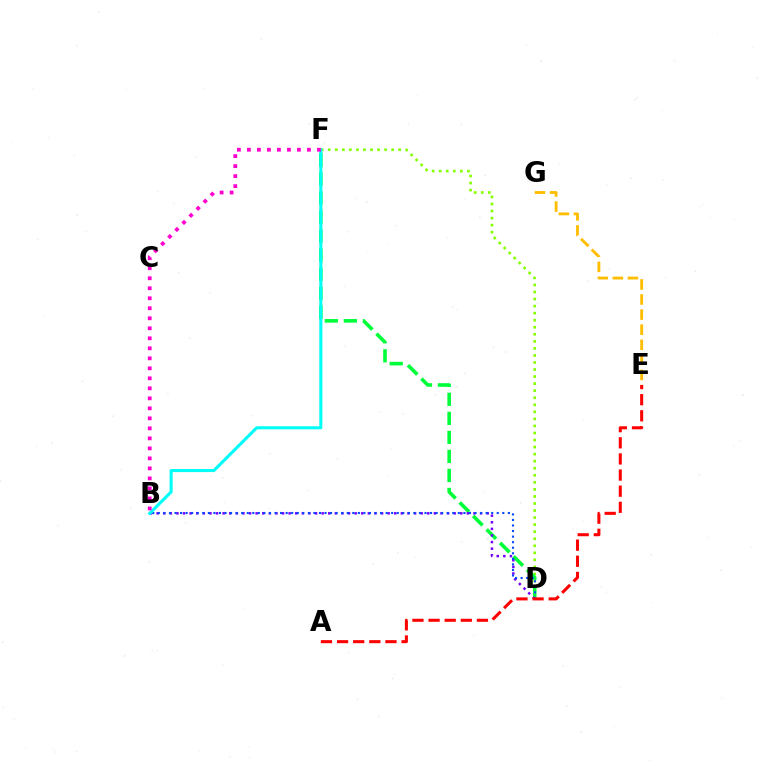{('D', 'F'): [{'color': '#84ff00', 'line_style': 'dotted', 'thickness': 1.92}, {'color': '#00ff39', 'line_style': 'dashed', 'thickness': 2.59}], ('B', 'D'): [{'color': '#7200ff', 'line_style': 'dotted', 'thickness': 1.79}, {'color': '#004bff', 'line_style': 'dotted', 'thickness': 1.51}], ('E', 'G'): [{'color': '#ffbd00', 'line_style': 'dashed', 'thickness': 2.05}], ('A', 'E'): [{'color': '#ff0000', 'line_style': 'dashed', 'thickness': 2.19}], ('B', 'F'): [{'color': '#00fff6', 'line_style': 'solid', 'thickness': 2.2}, {'color': '#ff00cf', 'line_style': 'dotted', 'thickness': 2.72}]}